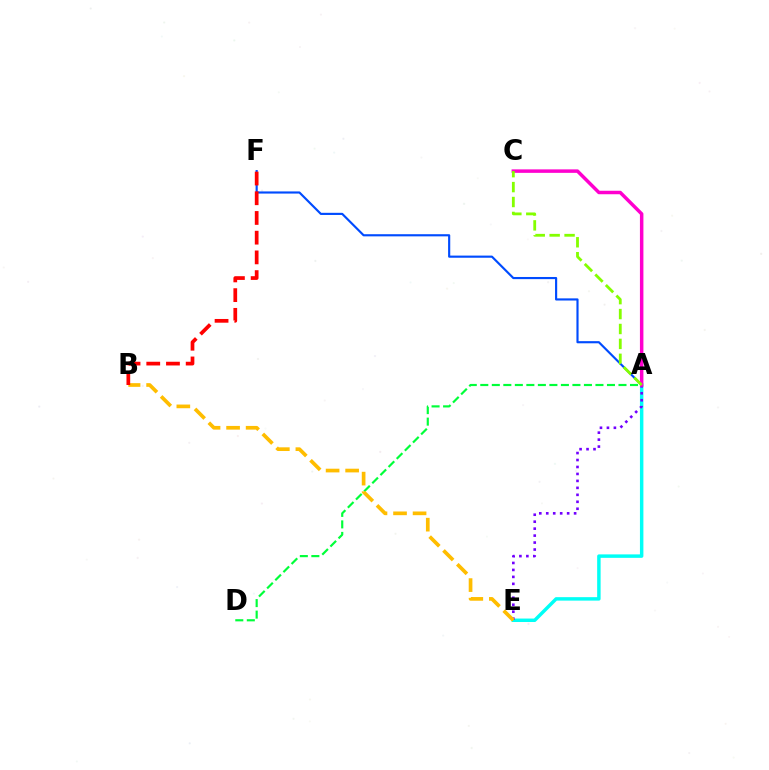{('A', 'D'): [{'color': '#00ff39', 'line_style': 'dashed', 'thickness': 1.56}], ('A', 'F'): [{'color': '#004bff', 'line_style': 'solid', 'thickness': 1.55}], ('A', 'E'): [{'color': '#00fff6', 'line_style': 'solid', 'thickness': 2.49}, {'color': '#7200ff', 'line_style': 'dotted', 'thickness': 1.89}], ('A', 'C'): [{'color': '#ff00cf', 'line_style': 'solid', 'thickness': 2.51}, {'color': '#84ff00', 'line_style': 'dashed', 'thickness': 2.03}], ('B', 'E'): [{'color': '#ffbd00', 'line_style': 'dashed', 'thickness': 2.65}], ('B', 'F'): [{'color': '#ff0000', 'line_style': 'dashed', 'thickness': 2.68}]}